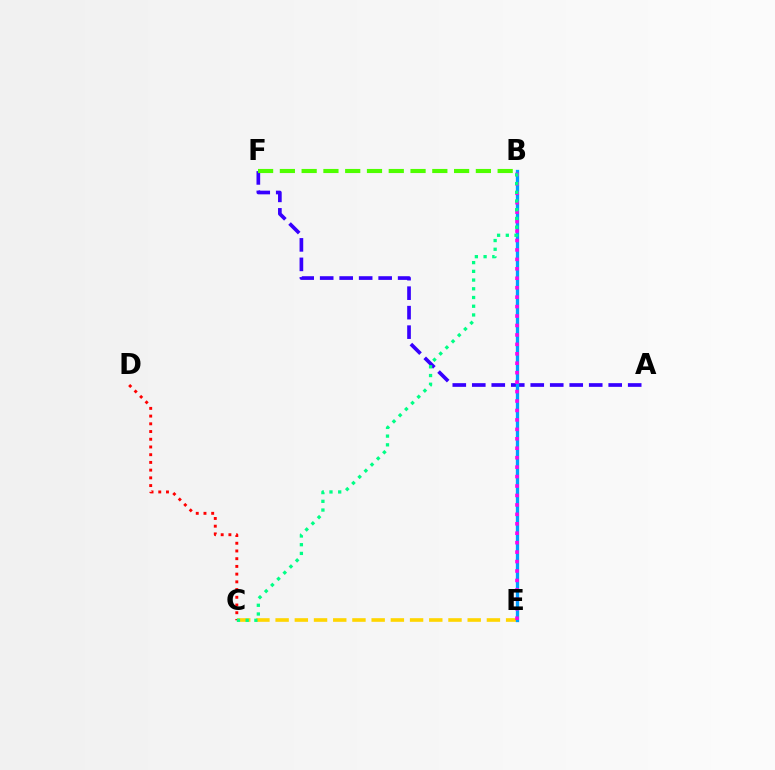{('A', 'F'): [{'color': '#3700ff', 'line_style': 'dashed', 'thickness': 2.65}], ('C', 'D'): [{'color': '#ff0000', 'line_style': 'dotted', 'thickness': 2.1}], ('C', 'E'): [{'color': '#ffd500', 'line_style': 'dashed', 'thickness': 2.61}], ('B', 'E'): [{'color': '#009eff', 'line_style': 'solid', 'thickness': 2.38}, {'color': '#ff00ed', 'line_style': 'dotted', 'thickness': 2.57}], ('B', 'F'): [{'color': '#4fff00', 'line_style': 'dashed', 'thickness': 2.96}], ('B', 'C'): [{'color': '#00ff86', 'line_style': 'dotted', 'thickness': 2.37}]}